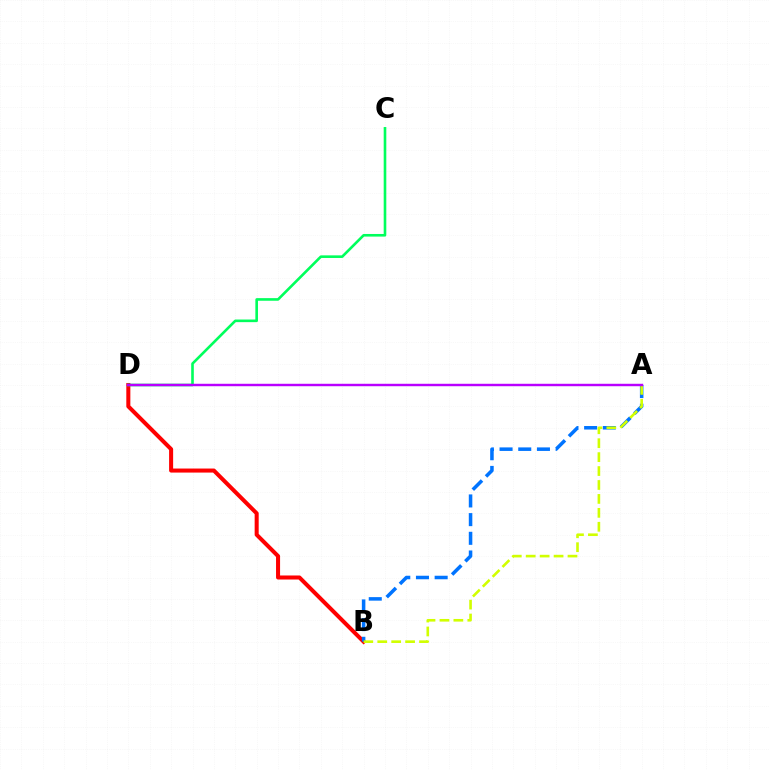{('B', 'D'): [{'color': '#ff0000', 'line_style': 'solid', 'thickness': 2.91}], ('C', 'D'): [{'color': '#00ff5c', 'line_style': 'solid', 'thickness': 1.89}], ('A', 'B'): [{'color': '#0074ff', 'line_style': 'dashed', 'thickness': 2.54}, {'color': '#d1ff00', 'line_style': 'dashed', 'thickness': 1.89}], ('A', 'D'): [{'color': '#b900ff', 'line_style': 'solid', 'thickness': 1.76}]}